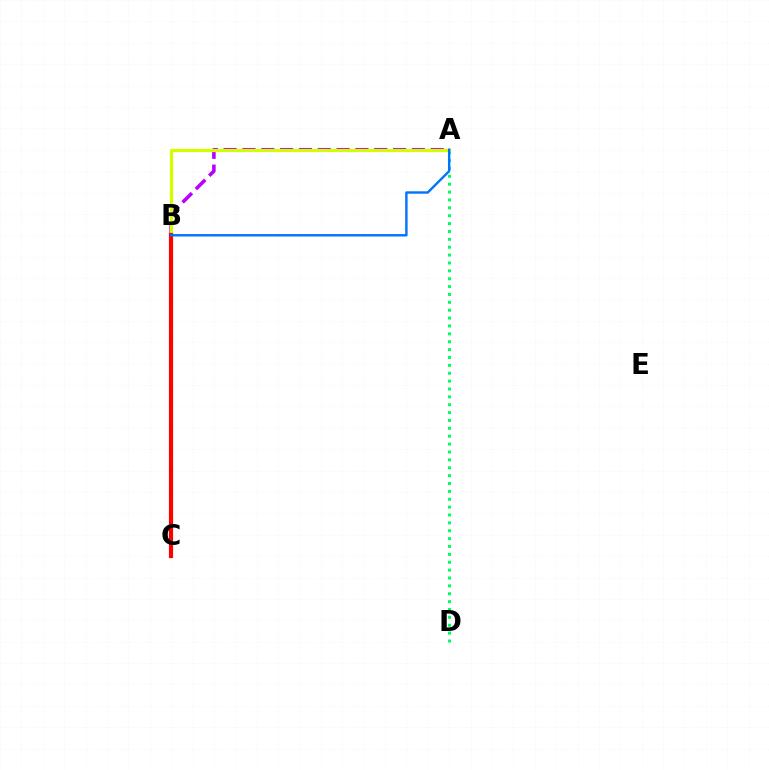{('A', 'D'): [{'color': '#00ff5c', 'line_style': 'dotted', 'thickness': 2.14}], ('A', 'B'): [{'color': '#b900ff', 'line_style': 'dashed', 'thickness': 2.56}, {'color': '#d1ff00', 'line_style': 'solid', 'thickness': 2.34}, {'color': '#0074ff', 'line_style': 'solid', 'thickness': 1.73}], ('B', 'C'): [{'color': '#ff0000', 'line_style': 'solid', 'thickness': 3.0}]}